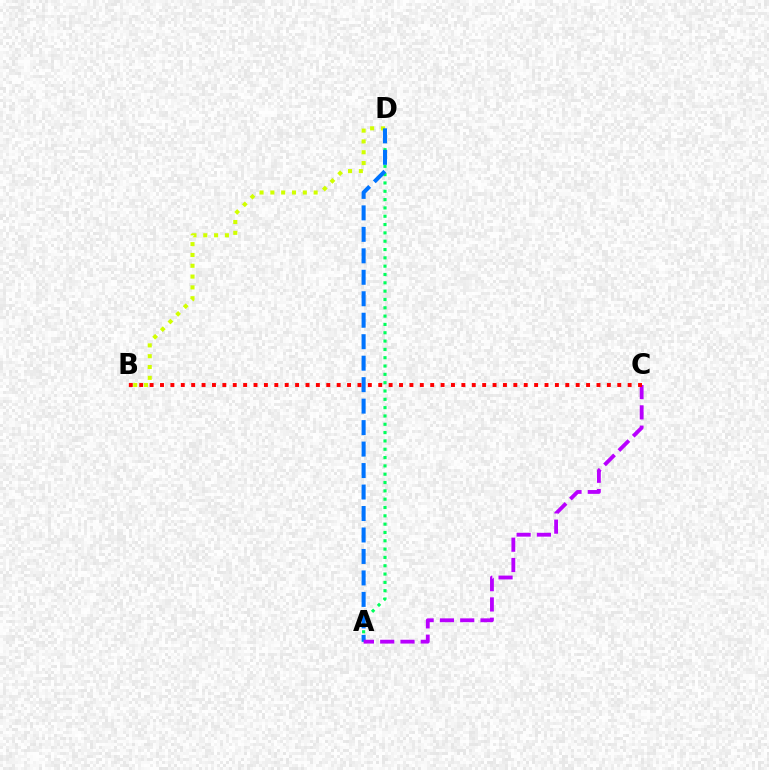{('B', 'D'): [{'color': '#d1ff00', 'line_style': 'dotted', 'thickness': 2.94}], ('A', 'D'): [{'color': '#00ff5c', 'line_style': 'dotted', 'thickness': 2.26}, {'color': '#0074ff', 'line_style': 'dashed', 'thickness': 2.92}], ('A', 'C'): [{'color': '#b900ff', 'line_style': 'dashed', 'thickness': 2.76}], ('B', 'C'): [{'color': '#ff0000', 'line_style': 'dotted', 'thickness': 2.82}]}